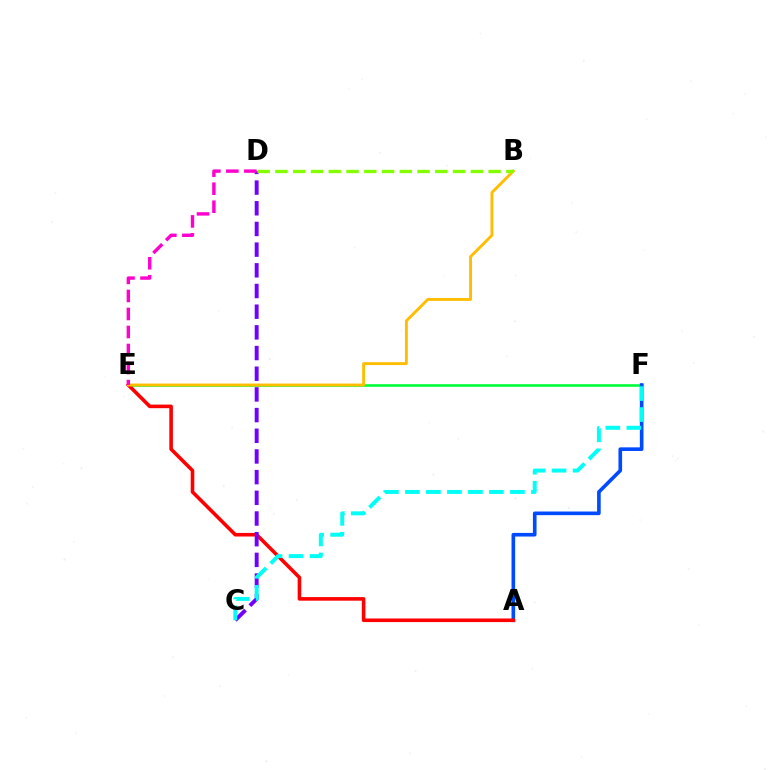{('E', 'F'): [{'color': '#00ff39', 'line_style': 'solid', 'thickness': 1.88}], ('A', 'F'): [{'color': '#004bff', 'line_style': 'solid', 'thickness': 2.62}], ('A', 'E'): [{'color': '#ff0000', 'line_style': 'solid', 'thickness': 2.59}], ('B', 'E'): [{'color': '#ffbd00', 'line_style': 'solid', 'thickness': 2.08}], ('C', 'D'): [{'color': '#7200ff', 'line_style': 'dashed', 'thickness': 2.81}], ('B', 'D'): [{'color': '#84ff00', 'line_style': 'dashed', 'thickness': 2.41}], ('D', 'E'): [{'color': '#ff00cf', 'line_style': 'dashed', 'thickness': 2.45}], ('C', 'F'): [{'color': '#00fff6', 'line_style': 'dashed', 'thickness': 2.85}]}